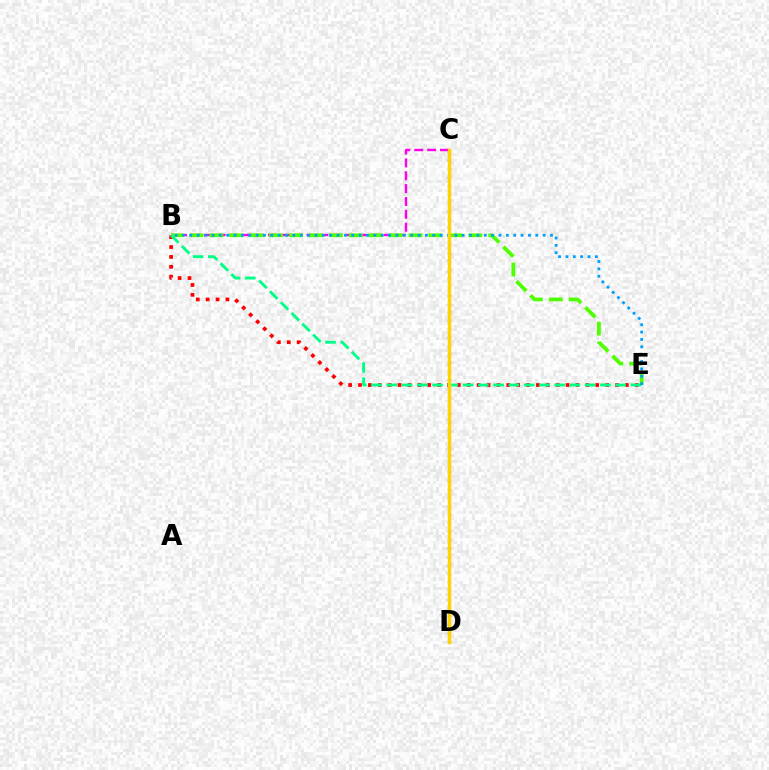{('B', 'C'): [{'color': '#ff00ed', 'line_style': 'dashed', 'thickness': 1.75}], ('B', 'E'): [{'color': '#4fff00', 'line_style': 'dashed', 'thickness': 2.71}, {'color': '#ff0000', 'line_style': 'dotted', 'thickness': 2.69}, {'color': '#00ff86', 'line_style': 'dashed', 'thickness': 2.07}, {'color': '#009eff', 'line_style': 'dotted', 'thickness': 2.0}], ('C', 'D'): [{'color': '#3700ff', 'line_style': 'dotted', 'thickness': 2.29}, {'color': '#ffd500', 'line_style': 'solid', 'thickness': 2.47}]}